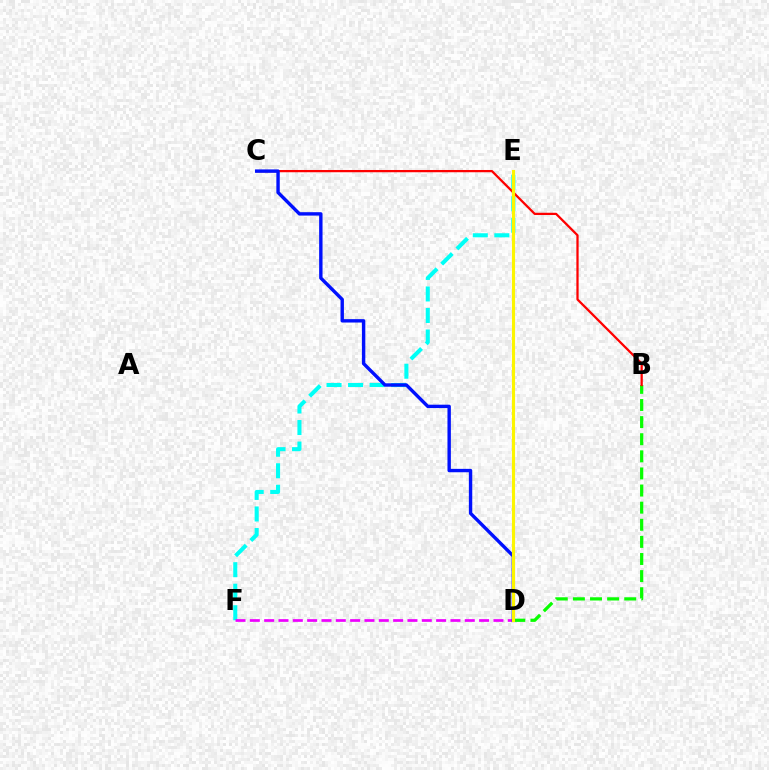{('B', 'D'): [{'color': '#08ff00', 'line_style': 'dashed', 'thickness': 2.32}], ('E', 'F'): [{'color': '#00fff6', 'line_style': 'dashed', 'thickness': 2.93}], ('D', 'F'): [{'color': '#ee00ff', 'line_style': 'dashed', 'thickness': 1.95}], ('B', 'C'): [{'color': '#ff0000', 'line_style': 'solid', 'thickness': 1.62}], ('C', 'D'): [{'color': '#0010ff', 'line_style': 'solid', 'thickness': 2.44}], ('D', 'E'): [{'color': '#fcf500', 'line_style': 'solid', 'thickness': 2.25}]}